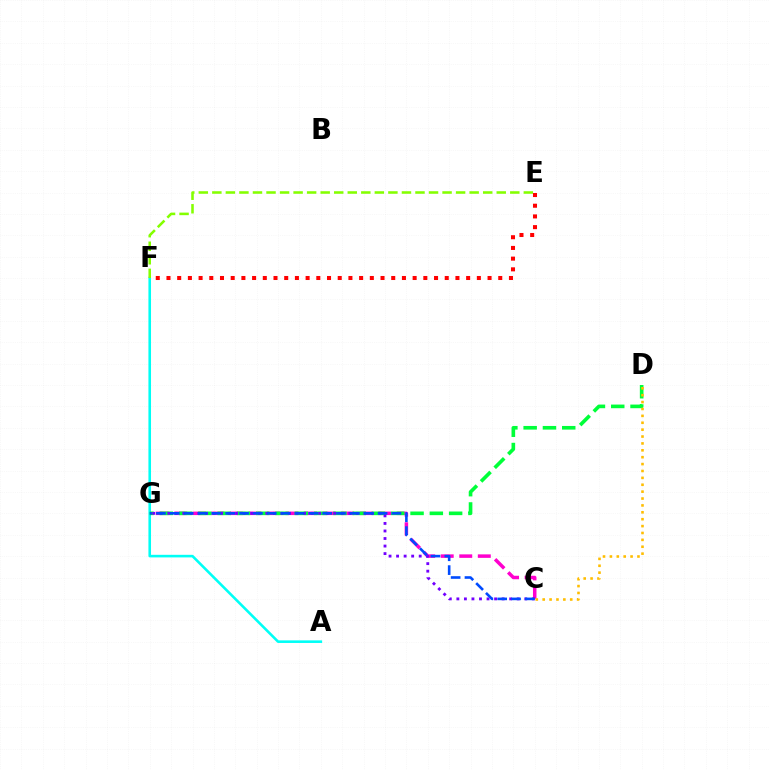{('C', 'G'): [{'color': '#ff00cf', 'line_style': 'dashed', 'thickness': 2.52}, {'color': '#7200ff', 'line_style': 'dotted', 'thickness': 2.05}, {'color': '#004bff', 'line_style': 'dashed', 'thickness': 1.88}], ('A', 'F'): [{'color': '#00fff6', 'line_style': 'solid', 'thickness': 1.87}], ('D', 'G'): [{'color': '#00ff39', 'line_style': 'dashed', 'thickness': 2.62}], ('C', 'D'): [{'color': '#ffbd00', 'line_style': 'dotted', 'thickness': 1.87}], ('E', 'F'): [{'color': '#84ff00', 'line_style': 'dashed', 'thickness': 1.84}, {'color': '#ff0000', 'line_style': 'dotted', 'thickness': 2.91}]}